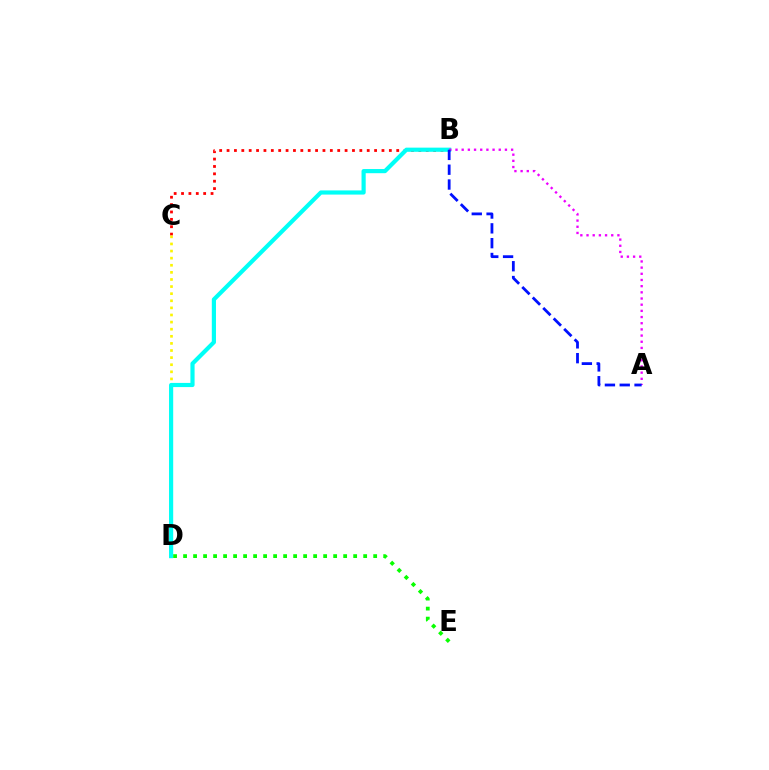{('B', 'C'): [{'color': '#ff0000', 'line_style': 'dotted', 'thickness': 2.0}], ('C', 'D'): [{'color': '#fcf500', 'line_style': 'dotted', 'thickness': 1.93}], ('B', 'D'): [{'color': '#00fff6', 'line_style': 'solid', 'thickness': 3.0}], ('D', 'E'): [{'color': '#08ff00', 'line_style': 'dotted', 'thickness': 2.72}], ('A', 'B'): [{'color': '#ee00ff', 'line_style': 'dotted', 'thickness': 1.68}, {'color': '#0010ff', 'line_style': 'dashed', 'thickness': 2.01}]}